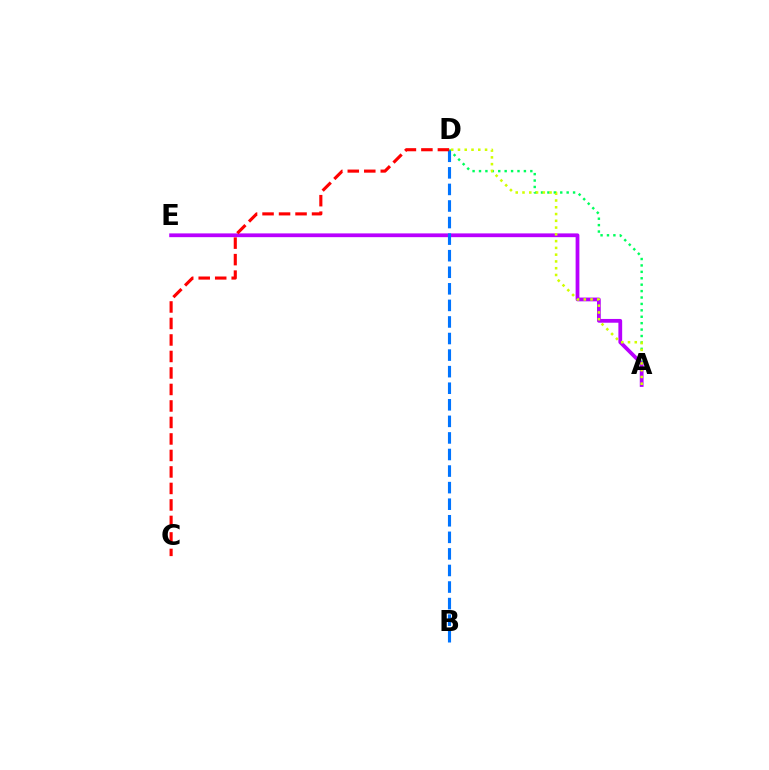{('A', 'D'): [{'color': '#00ff5c', 'line_style': 'dotted', 'thickness': 1.74}, {'color': '#d1ff00', 'line_style': 'dotted', 'thickness': 1.84}], ('A', 'E'): [{'color': '#b900ff', 'line_style': 'solid', 'thickness': 2.71}], ('B', 'D'): [{'color': '#0074ff', 'line_style': 'dashed', 'thickness': 2.25}], ('C', 'D'): [{'color': '#ff0000', 'line_style': 'dashed', 'thickness': 2.24}]}